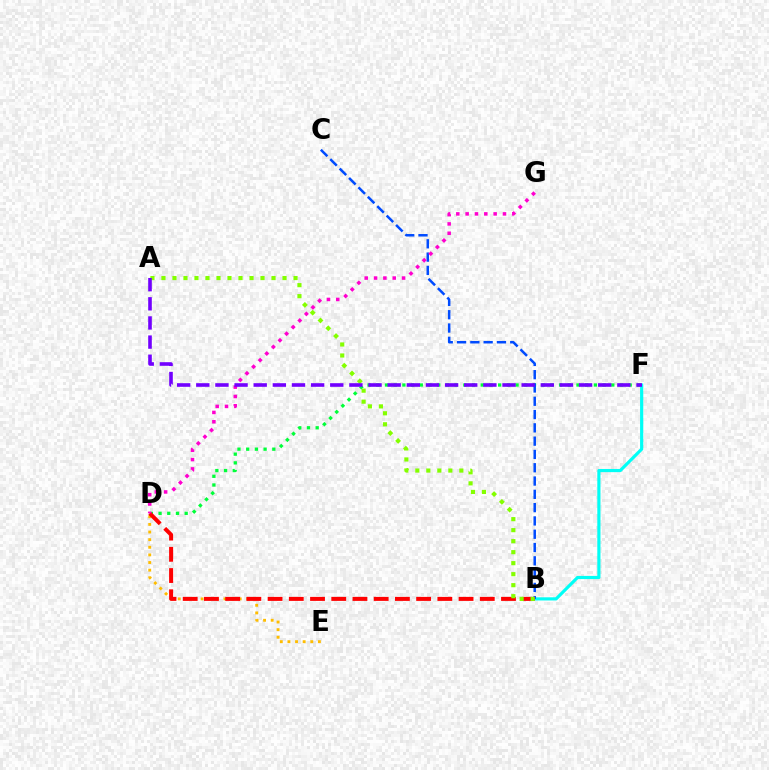{('D', 'E'): [{'color': '#ffbd00', 'line_style': 'dotted', 'thickness': 2.07}], ('D', 'F'): [{'color': '#00ff39', 'line_style': 'dotted', 'thickness': 2.36}], ('B', 'F'): [{'color': '#00fff6', 'line_style': 'solid', 'thickness': 2.28}], ('B', 'C'): [{'color': '#004bff', 'line_style': 'dashed', 'thickness': 1.81}], ('B', 'D'): [{'color': '#ff0000', 'line_style': 'dashed', 'thickness': 2.88}], ('D', 'G'): [{'color': '#ff00cf', 'line_style': 'dotted', 'thickness': 2.54}], ('A', 'B'): [{'color': '#84ff00', 'line_style': 'dotted', 'thickness': 2.99}], ('A', 'F'): [{'color': '#7200ff', 'line_style': 'dashed', 'thickness': 2.6}]}